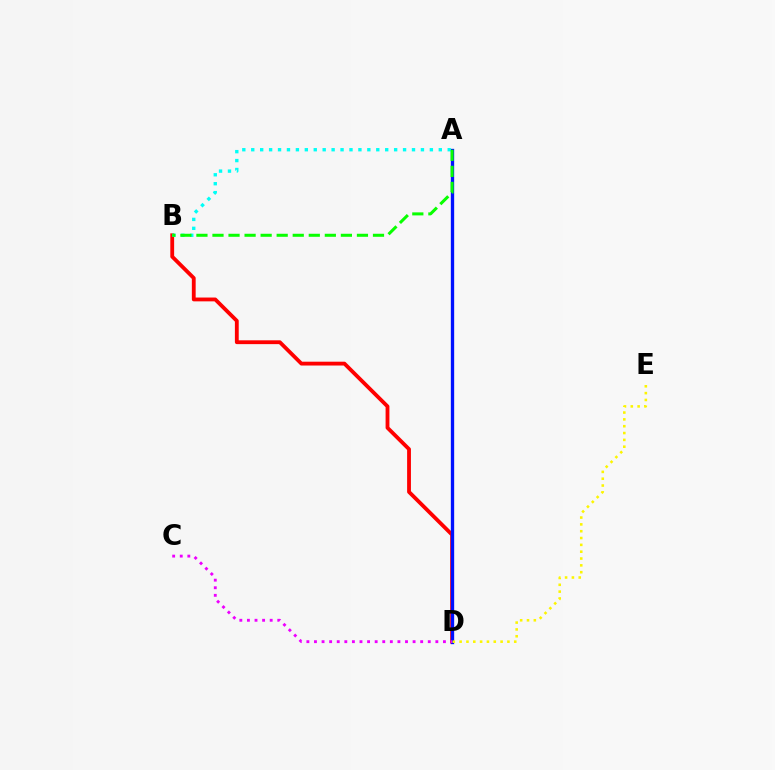{('B', 'D'): [{'color': '#ff0000', 'line_style': 'solid', 'thickness': 2.75}], ('A', 'D'): [{'color': '#0010ff', 'line_style': 'solid', 'thickness': 2.4}], ('C', 'D'): [{'color': '#ee00ff', 'line_style': 'dotted', 'thickness': 2.06}], ('A', 'B'): [{'color': '#00fff6', 'line_style': 'dotted', 'thickness': 2.43}, {'color': '#08ff00', 'line_style': 'dashed', 'thickness': 2.18}], ('D', 'E'): [{'color': '#fcf500', 'line_style': 'dotted', 'thickness': 1.86}]}